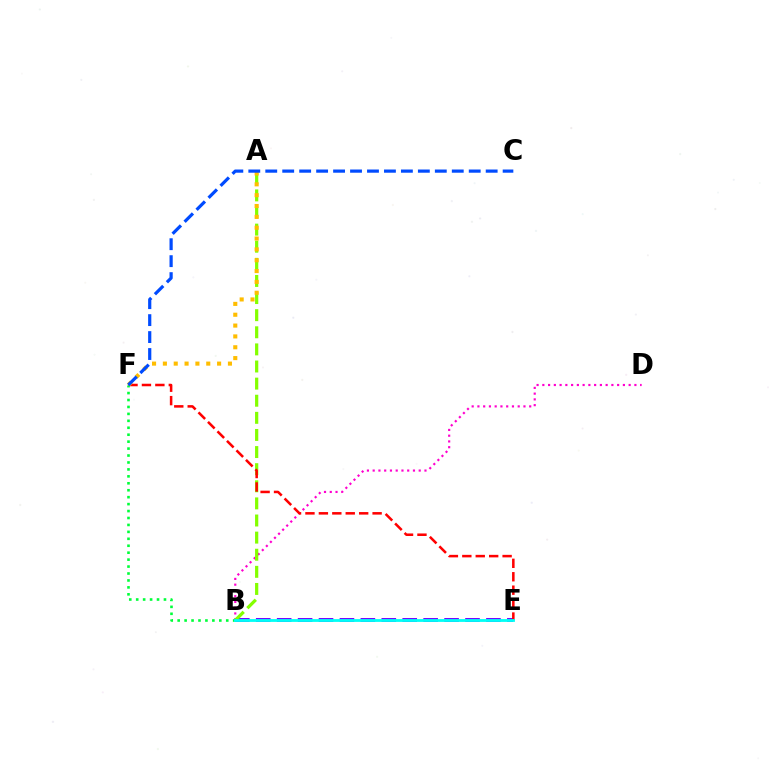{('B', 'D'): [{'color': '#ff00cf', 'line_style': 'dotted', 'thickness': 1.56}], ('B', 'E'): [{'color': '#7200ff', 'line_style': 'dashed', 'thickness': 2.84}, {'color': '#00fff6', 'line_style': 'solid', 'thickness': 2.02}], ('A', 'B'): [{'color': '#84ff00', 'line_style': 'dashed', 'thickness': 2.32}], ('E', 'F'): [{'color': '#ff0000', 'line_style': 'dashed', 'thickness': 1.82}], ('A', 'F'): [{'color': '#ffbd00', 'line_style': 'dotted', 'thickness': 2.95}], ('B', 'F'): [{'color': '#00ff39', 'line_style': 'dotted', 'thickness': 1.89}], ('C', 'F'): [{'color': '#004bff', 'line_style': 'dashed', 'thickness': 2.3}]}